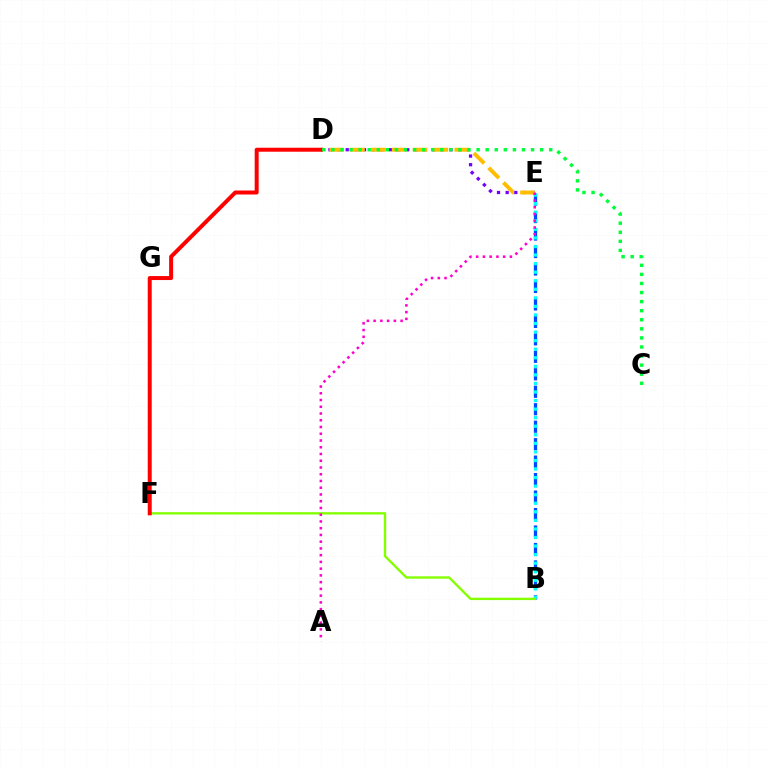{('B', 'E'): [{'color': '#004bff', 'line_style': 'dashed', 'thickness': 2.37}, {'color': '#00fff6', 'line_style': 'dotted', 'thickness': 2.33}], ('D', 'E'): [{'color': '#7200ff', 'line_style': 'dotted', 'thickness': 2.35}, {'color': '#ffbd00', 'line_style': 'dashed', 'thickness': 2.83}], ('B', 'F'): [{'color': '#84ff00', 'line_style': 'solid', 'thickness': 1.71}], ('A', 'E'): [{'color': '#ff00cf', 'line_style': 'dotted', 'thickness': 1.83}], ('D', 'F'): [{'color': '#ff0000', 'line_style': 'solid', 'thickness': 2.87}], ('C', 'D'): [{'color': '#00ff39', 'line_style': 'dotted', 'thickness': 2.47}]}